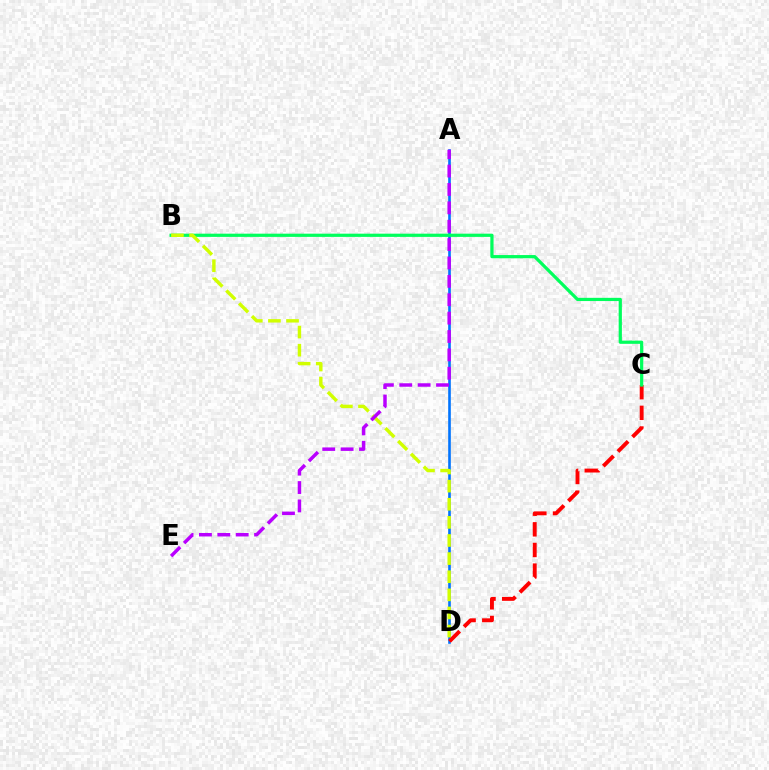{('A', 'D'): [{'color': '#0074ff', 'line_style': 'solid', 'thickness': 1.9}], ('C', 'D'): [{'color': '#ff0000', 'line_style': 'dashed', 'thickness': 2.8}], ('B', 'C'): [{'color': '#00ff5c', 'line_style': 'solid', 'thickness': 2.31}], ('B', 'D'): [{'color': '#d1ff00', 'line_style': 'dashed', 'thickness': 2.46}], ('A', 'E'): [{'color': '#b900ff', 'line_style': 'dashed', 'thickness': 2.5}]}